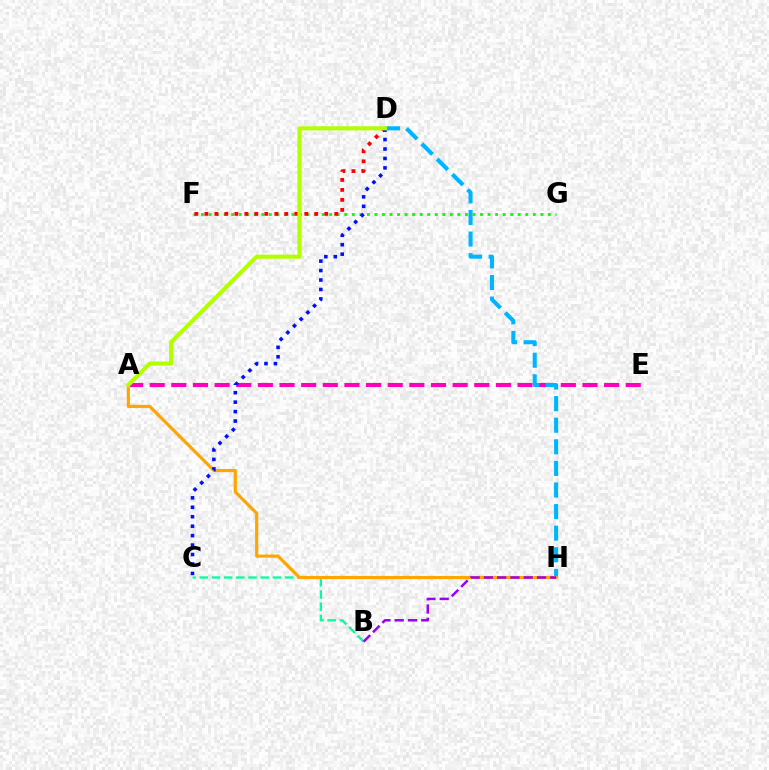{('A', 'E'): [{'color': '#ff00bd', 'line_style': 'dashed', 'thickness': 2.94}], ('B', 'C'): [{'color': '#00ff9d', 'line_style': 'dashed', 'thickness': 1.66}], ('D', 'H'): [{'color': '#00b5ff', 'line_style': 'dashed', 'thickness': 2.93}], ('F', 'G'): [{'color': '#08ff00', 'line_style': 'dotted', 'thickness': 2.05}], ('A', 'H'): [{'color': '#ffa500', 'line_style': 'solid', 'thickness': 2.27}], ('D', 'F'): [{'color': '#ff0000', 'line_style': 'dotted', 'thickness': 2.71}], ('C', 'D'): [{'color': '#0010ff', 'line_style': 'dotted', 'thickness': 2.57}], ('B', 'H'): [{'color': '#9b00ff', 'line_style': 'dashed', 'thickness': 1.8}], ('A', 'D'): [{'color': '#b3ff00', 'line_style': 'solid', 'thickness': 2.96}]}